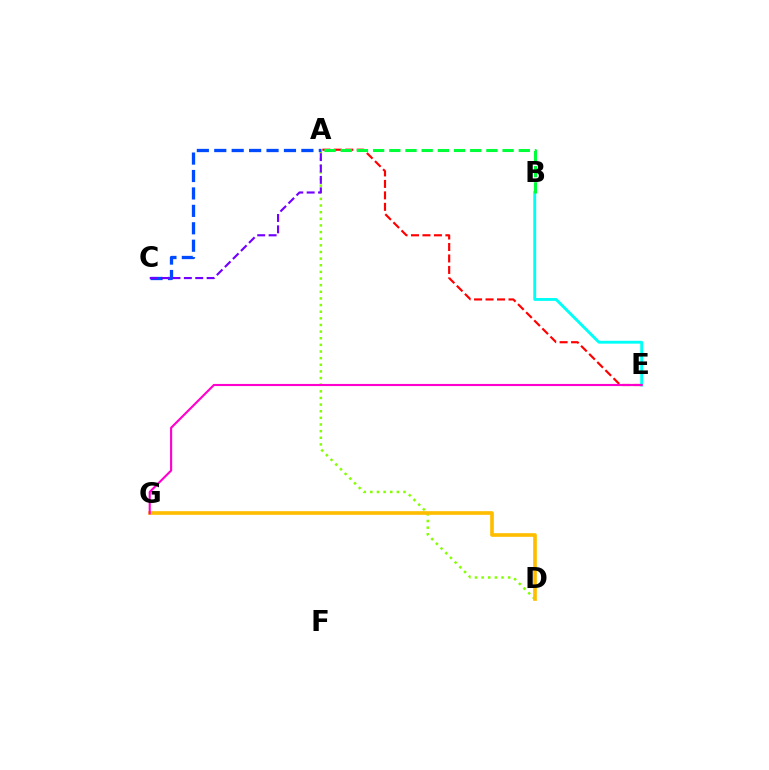{('B', 'E'): [{'color': '#00fff6', 'line_style': 'solid', 'thickness': 2.05}], ('A', 'D'): [{'color': '#84ff00', 'line_style': 'dotted', 'thickness': 1.8}], ('A', 'E'): [{'color': '#ff0000', 'line_style': 'dashed', 'thickness': 1.56}], ('A', 'C'): [{'color': '#004bff', 'line_style': 'dashed', 'thickness': 2.37}, {'color': '#7200ff', 'line_style': 'dashed', 'thickness': 1.55}], ('D', 'G'): [{'color': '#ffbd00', 'line_style': 'solid', 'thickness': 2.63}], ('E', 'G'): [{'color': '#ff00cf', 'line_style': 'solid', 'thickness': 1.53}], ('A', 'B'): [{'color': '#00ff39', 'line_style': 'dashed', 'thickness': 2.2}]}